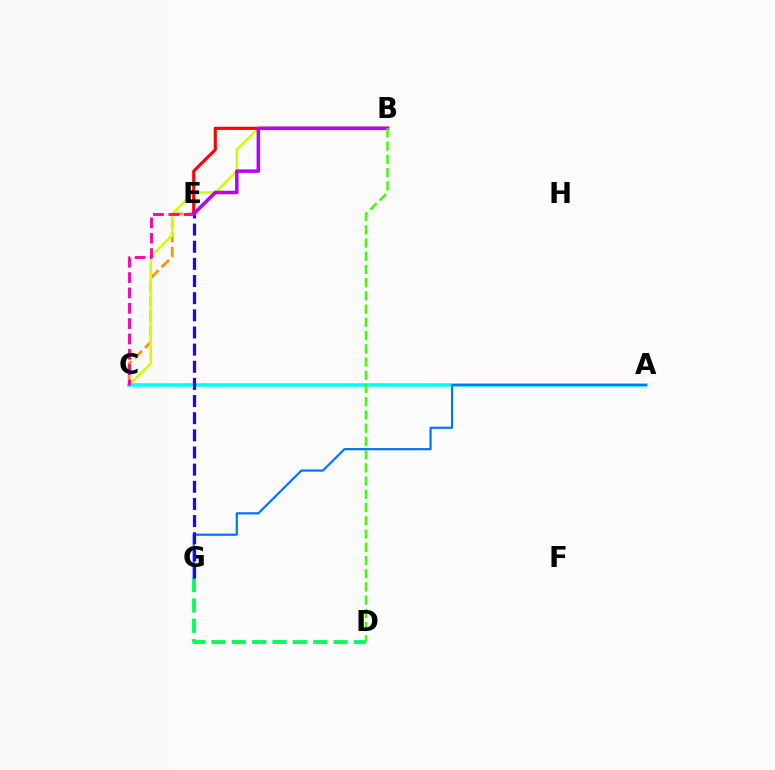{('C', 'E'): [{'color': '#ff9400', 'line_style': 'dashed', 'thickness': 1.98}, {'color': '#ff00ac', 'line_style': 'dashed', 'thickness': 2.08}], ('B', 'C'): [{'color': '#d1ff00', 'line_style': 'solid', 'thickness': 1.82}], ('B', 'E'): [{'color': '#ff0000', 'line_style': 'solid', 'thickness': 2.24}, {'color': '#b900ff', 'line_style': 'solid', 'thickness': 2.53}], ('D', 'G'): [{'color': '#00ff5c', 'line_style': 'dashed', 'thickness': 2.76}], ('A', 'C'): [{'color': '#00fff6', 'line_style': 'solid', 'thickness': 2.57}], ('A', 'G'): [{'color': '#0074ff', 'line_style': 'solid', 'thickness': 1.58}], ('E', 'G'): [{'color': '#2500ff', 'line_style': 'dashed', 'thickness': 2.33}], ('B', 'D'): [{'color': '#3dff00', 'line_style': 'dashed', 'thickness': 1.8}]}